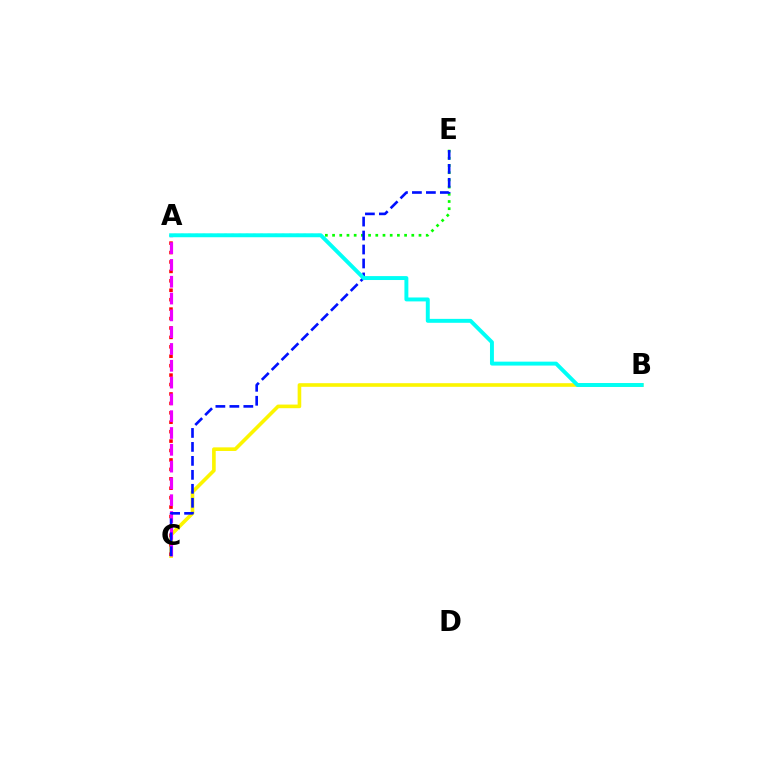{('A', 'E'): [{'color': '#08ff00', 'line_style': 'dotted', 'thickness': 1.96}], ('B', 'C'): [{'color': '#fcf500', 'line_style': 'solid', 'thickness': 2.61}], ('A', 'C'): [{'color': '#ff0000', 'line_style': 'dotted', 'thickness': 2.56}, {'color': '#ee00ff', 'line_style': 'dashed', 'thickness': 2.28}], ('C', 'E'): [{'color': '#0010ff', 'line_style': 'dashed', 'thickness': 1.9}], ('A', 'B'): [{'color': '#00fff6', 'line_style': 'solid', 'thickness': 2.83}]}